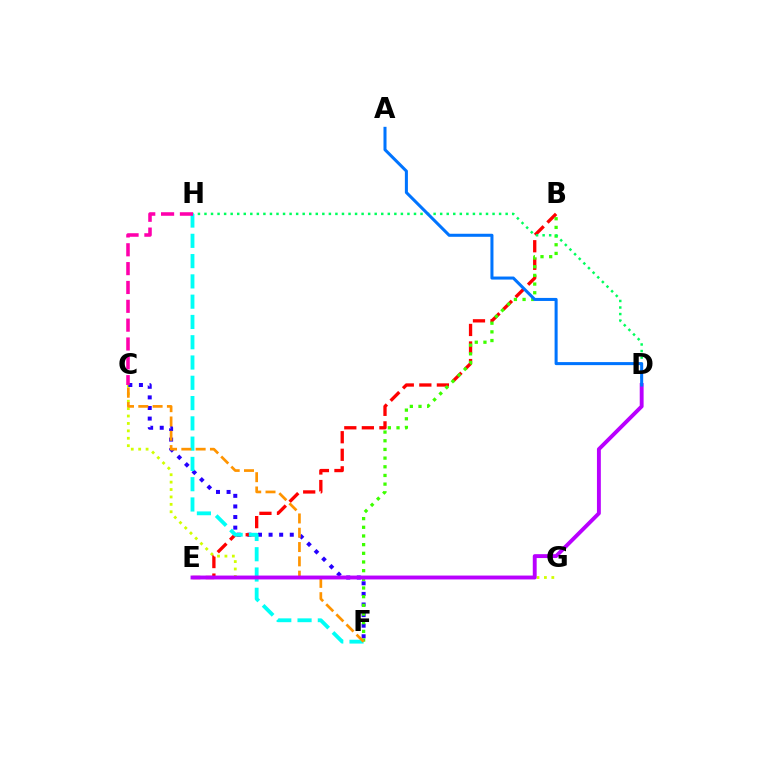{('C', 'G'): [{'color': '#d1ff00', 'line_style': 'dotted', 'thickness': 2.01}], ('C', 'F'): [{'color': '#2500ff', 'line_style': 'dotted', 'thickness': 2.88}, {'color': '#ff9400', 'line_style': 'dashed', 'thickness': 1.94}], ('B', 'E'): [{'color': '#ff0000', 'line_style': 'dashed', 'thickness': 2.38}], ('B', 'F'): [{'color': '#3dff00', 'line_style': 'dotted', 'thickness': 2.36}], ('D', 'H'): [{'color': '#00ff5c', 'line_style': 'dotted', 'thickness': 1.78}], ('F', 'H'): [{'color': '#00fff6', 'line_style': 'dashed', 'thickness': 2.75}], ('C', 'H'): [{'color': '#ff00ac', 'line_style': 'dashed', 'thickness': 2.56}], ('D', 'E'): [{'color': '#b900ff', 'line_style': 'solid', 'thickness': 2.8}], ('A', 'D'): [{'color': '#0074ff', 'line_style': 'solid', 'thickness': 2.19}]}